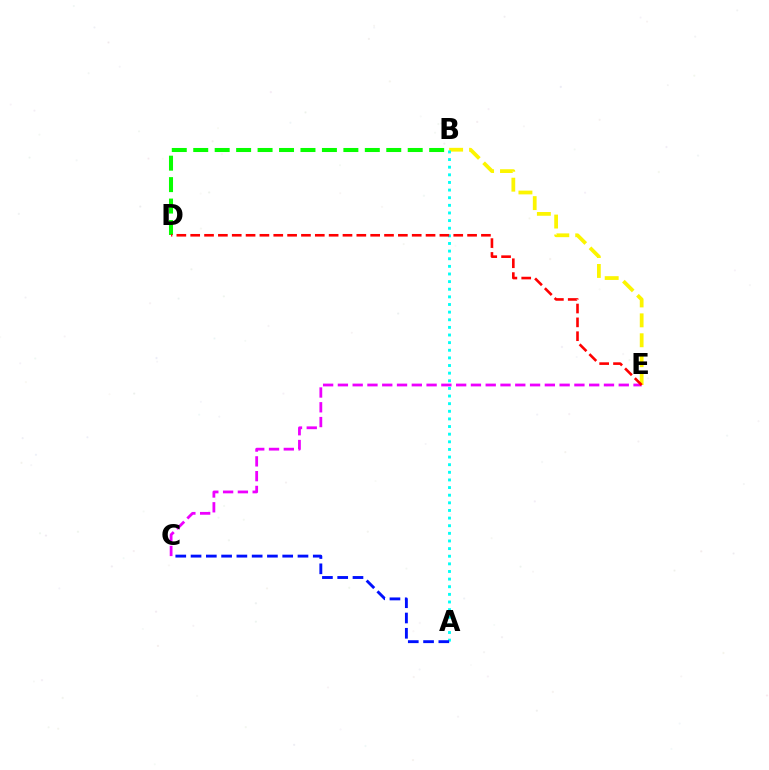{('C', 'E'): [{'color': '#ee00ff', 'line_style': 'dashed', 'thickness': 2.01}], ('B', 'D'): [{'color': '#08ff00', 'line_style': 'dashed', 'thickness': 2.91}], ('B', 'E'): [{'color': '#fcf500', 'line_style': 'dashed', 'thickness': 2.71}], ('A', 'B'): [{'color': '#00fff6', 'line_style': 'dotted', 'thickness': 2.07}], ('D', 'E'): [{'color': '#ff0000', 'line_style': 'dashed', 'thickness': 1.88}], ('A', 'C'): [{'color': '#0010ff', 'line_style': 'dashed', 'thickness': 2.08}]}